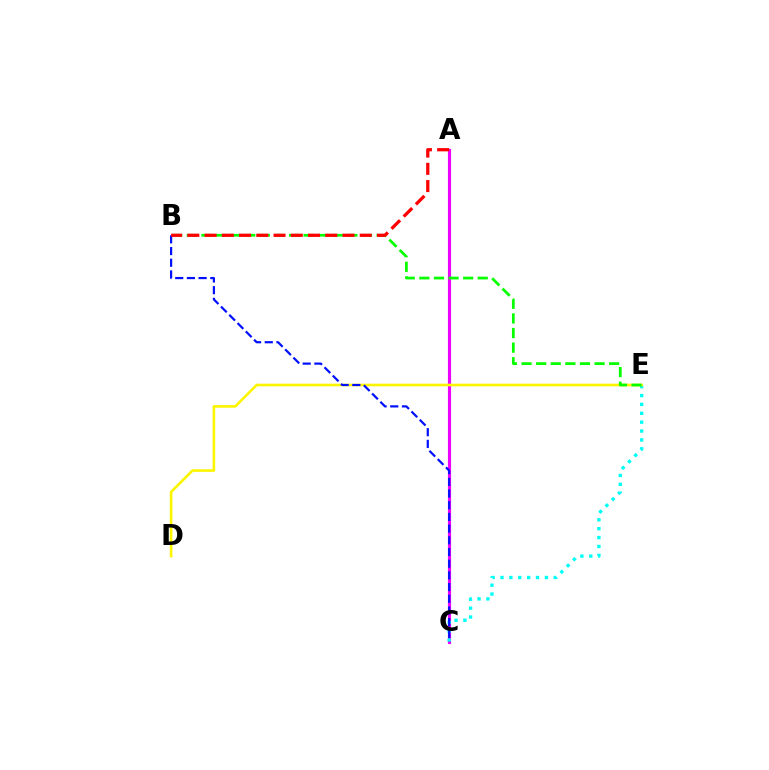{('A', 'C'): [{'color': '#ee00ff', 'line_style': 'solid', 'thickness': 2.27}], ('C', 'E'): [{'color': '#00fff6', 'line_style': 'dotted', 'thickness': 2.41}], ('D', 'E'): [{'color': '#fcf500', 'line_style': 'solid', 'thickness': 1.89}], ('B', 'E'): [{'color': '#08ff00', 'line_style': 'dashed', 'thickness': 1.98}], ('B', 'C'): [{'color': '#0010ff', 'line_style': 'dashed', 'thickness': 1.59}], ('A', 'B'): [{'color': '#ff0000', 'line_style': 'dashed', 'thickness': 2.34}]}